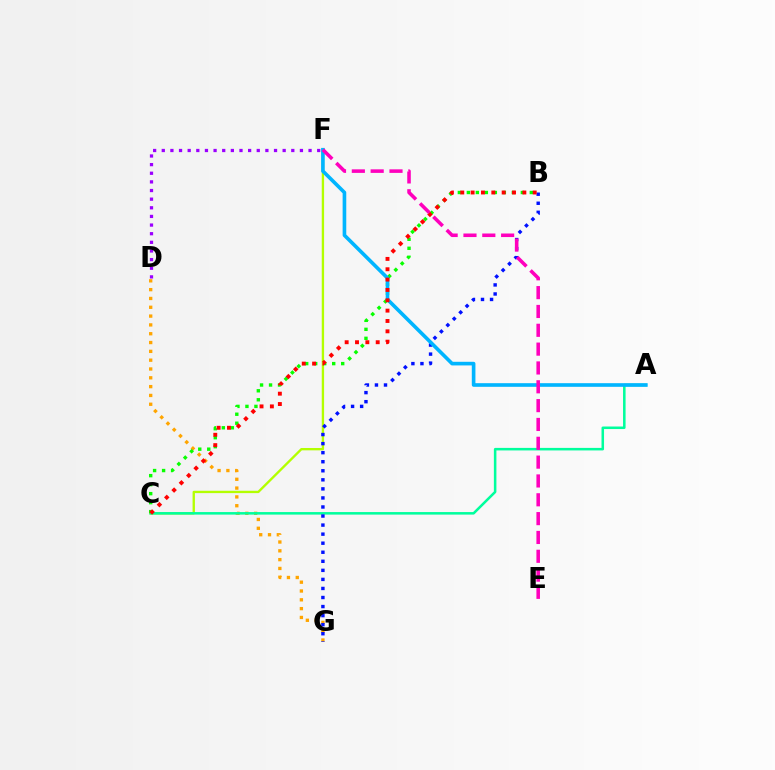{('C', 'F'): [{'color': '#b3ff00', 'line_style': 'solid', 'thickness': 1.69}], ('D', 'G'): [{'color': '#ffa500', 'line_style': 'dotted', 'thickness': 2.4}], ('D', 'F'): [{'color': '#9b00ff', 'line_style': 'dotted', 'thickness': 2.35}], ('A', 'C'): [{'color': '#00ff9d', 'line_style': 'solid', 'thickness': 1.82}], ('B', 'G'): [{'color': '#0010ff', 'line_style': 'dotted', 'thickness': 2.46}], ('B', 'C'): [{'color': '#08ff00', 'line_style': 'dotted', 'thickness': 2.44}, {'color': '#ff0000', 'line_style': 'dotted', 'thickness': 2.81}], ('A', 'F'): [{'color': '#00b5ff', 'line_style': 'solid', 'thickness': 2.62}], ('E', 'F'): [{'color': '#ff00bd', 'line_style': 'dashed', 'thickness': 2.56}]}